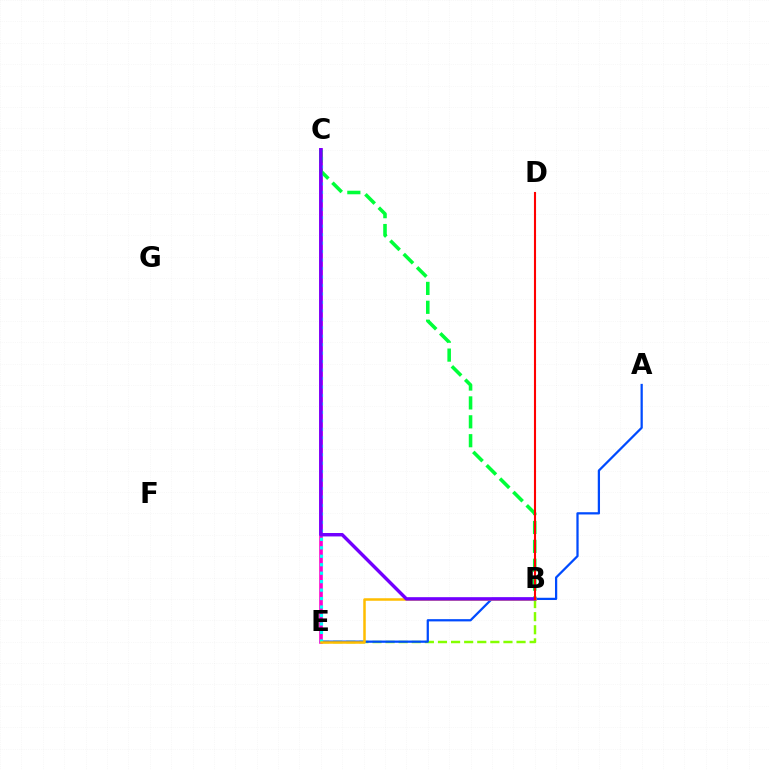{('B', 'E'): [{'color': '#84ff00', 'line_style': 'dashed', 'thickness': 1.78}, {'color': '#ffbd00', 'line_style': 'solid', 'thickness': 1.81}], ('A', 'E'): [{'color': '#004bff', 'line_style': 'solid', 'thickness': 1.62}], ('C', 'E'): [{'color': '#ff00cf', 'line_style': 'solid', 'thickness': 2.62}, {'color': '#00fff6', 'line_style': 'dotted', 'thickness': 2.3}], ('B', 'C'): [{'color': '#00ff39', 'line_style': 'dashed', 'thickness': 2.57}, {'color': '#7200ff', 'line_style': 'solid', 'thickness': 2.47}], ('B', 'D'): [{'color': '#ff0000', 'line_style': 'solid', 'thickness': 1.51}]}